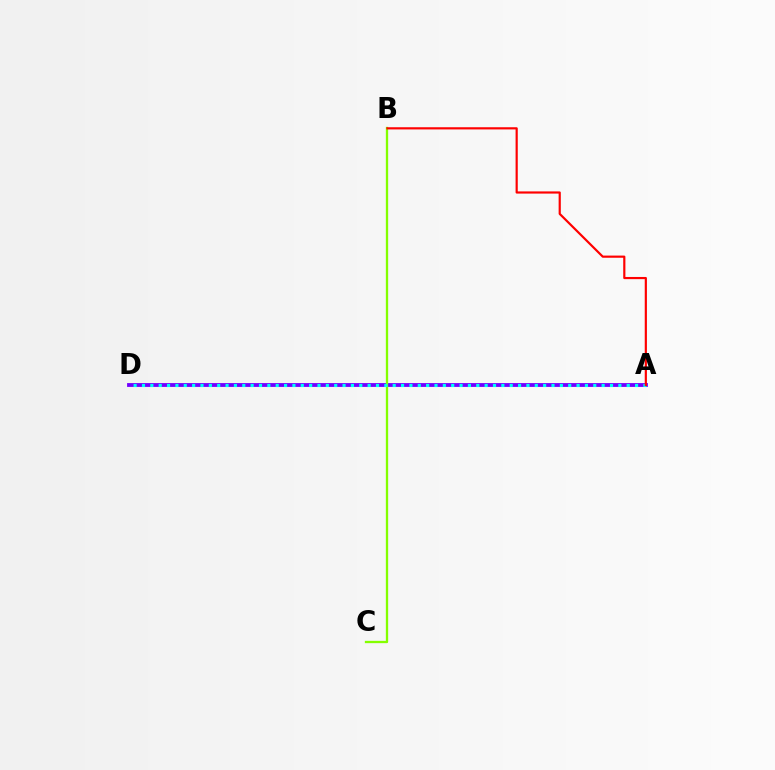{('A', 'D'): [{'color': '#7200ff', 'line_style': 'solid', 'thickness': 2.76}, {'color': '#00fff6', 'line_style': 'dotted', 'thickness': 2.27}], ('B', 'C'): [{'color': '#84ff00', 'line_style': 'solid', 'thickness': 1.66}], ('A', 'B'): [{'color': '#ff0000', 'line_style': 'solid', 'thickness': 1.57}]}